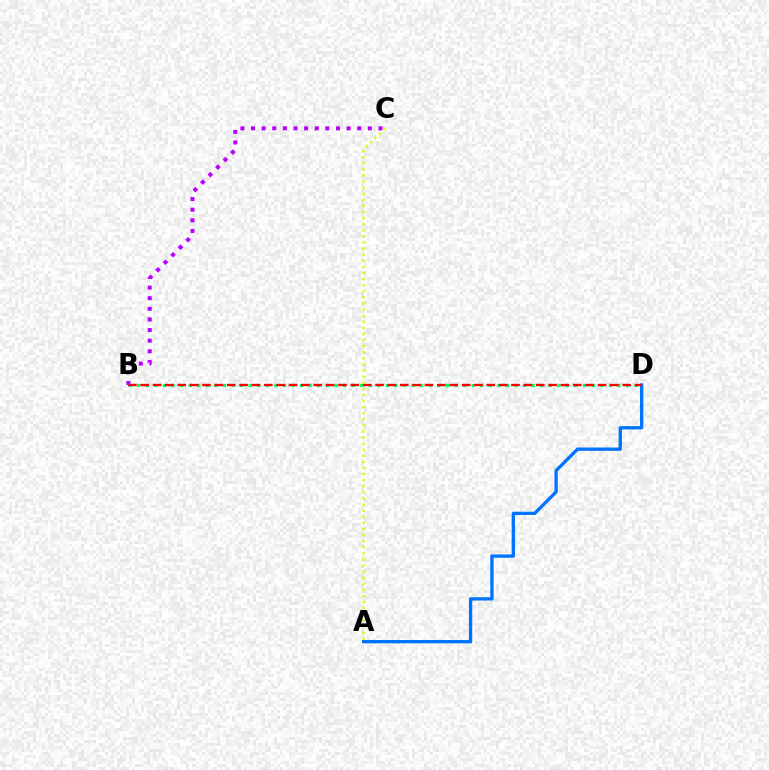{('B', 'D'): [{'color': '#00ff5c', 'line_style': 'dotted', 'thickness': 2.33}, {'color': '#ff0000', 'line_style': 'dashed', 'thickness': 1.68}], ('A', 'D'): [{'color': '#0074ff', 'line_style': 'solid', 'thickness': 2.38}], ('B', 'C'): [{'color': '#b900ff', 'line_style': 'dotted', 'thickness': 2.89}], ('A', 'C'): [{'color': '#d1ff00', 'line_style': 'dotted', 'thickness': 1.66}]}